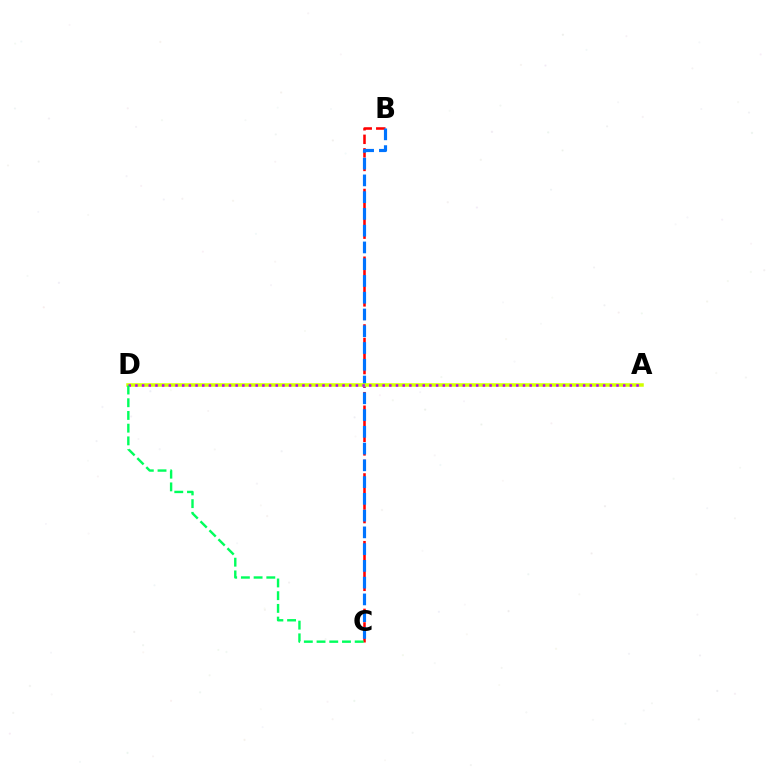{('B', 'C'): [{'color': '#ff0000', 'line_style': 'dashed', 'thickness': 1.84}, {'color': '#0074ff', 'line_style': 'dashed', 'thickness': 2.28}], ('A', 'D'): [{'color': '#d1ff00', 'line_style': 'solid', 'thickness': 2.53}, {'color': '#b900ff', 'line_style': 'dotted', 'thickness': 1.82}], ('C', 'D'): [{'color': '#00ff5c', 'line_style': 'dashed', 'thickness': 1.73}]}